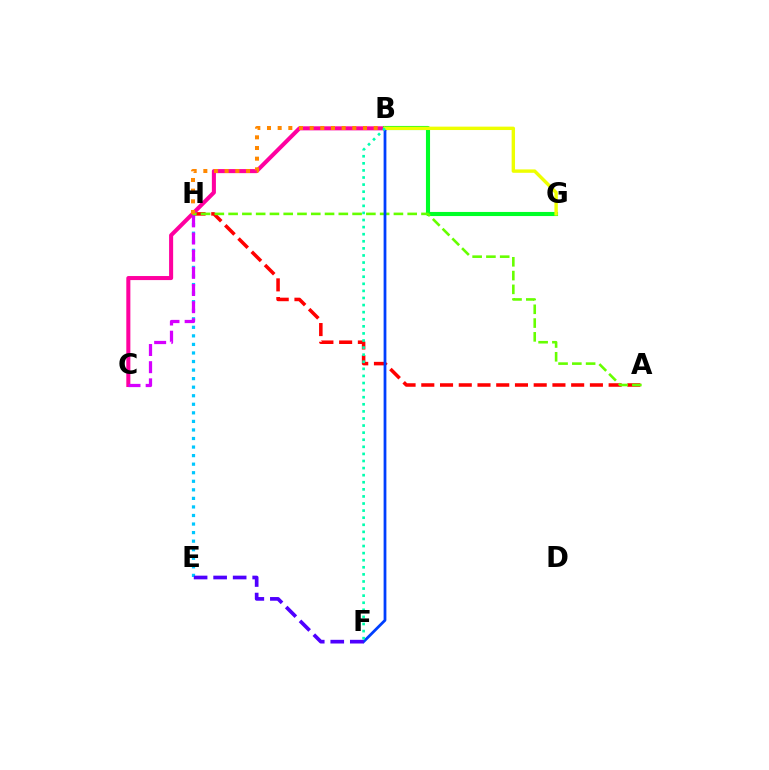{('E', 'H'): [{'color': '#00c7ff', 'line_style': 'dotted', 'thickness': 2.32}], ('A', 'H'): [{'color': '#ff0000', 'line_style': 'dashed', 'thickness': 2.55}, {'color': '#66ff00', 'line_style': 'dashed', 'thickness': 1.87}], ('B', 'C'): [{'color': '#ff00a0', 'line_style': 'solid', 'thickness': 2.92}], ('C', 'H'): [{'color': '#d600ff', 'line_style': 'dashed', 'thickness': 2.33}], ('B', 'G'): [{'color': '#00ff27', 'line_style': 'solid', 'thickness': 2.96}, {'color': '#eeff00', 'line_style': 'solid', 'thickness': 2.44}], ('B', 'F'): [{'color': '#003fff', 'line_style': 'solid', 'thickness': 2.0}, {'color': '#00ffaf', 'line_style': 'dotted', 'thickness': 1.93}], ('B', 'H'): [{'color': '#ff8800', 'line_style': 'dotted', 'thickness': 2.9}], ('E', 'F'): [{'color': '#4f00ff', 'line_style': 'dashed', 'thickness': 2.65}]}